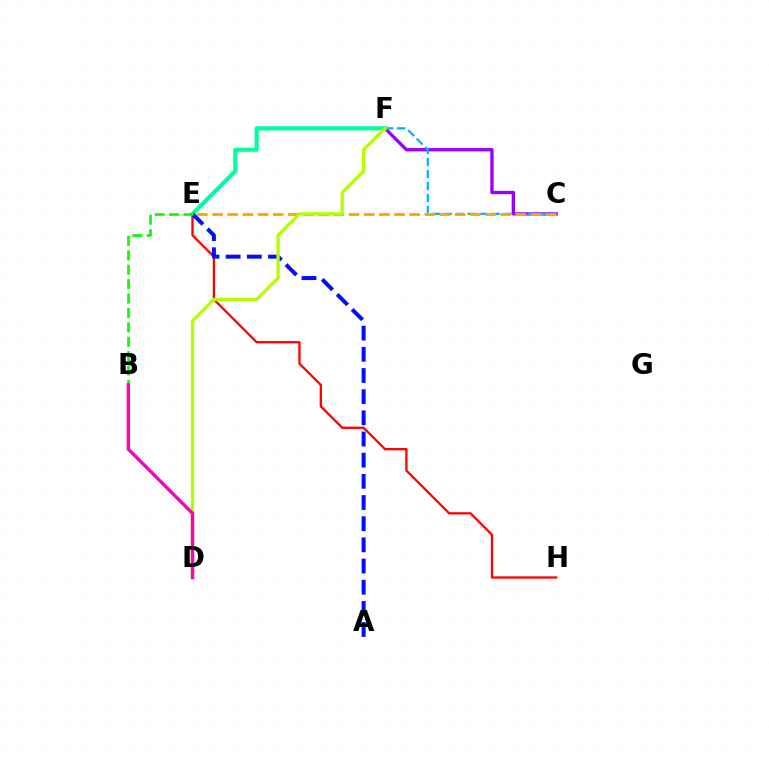{('C', 'F'): [{'color': '#9b00ff', 'line_style': 'solid', 'thickness': 2.4}, {'color': '#00b5ff', 'line_style': 'dashed', 'thickness': 1.62}], ('E', 'H'): [{'color': '#ff0000', 'line_style': 'solid', 'thickness': 1.65}], ('E', 'F'): [{'color': '#00ff9d', 'line_style': 'solid', 'thickness': 2.99}], ('A', 'E'): [{'color': '#0010ff', 'line_style': 'dashed', 'thickness': 2.88}], ('C', 'E'): [{'color': '#ffa500', 'line_style': 'dashed', 'thickness': 2.06}], ('D', 'F'): [{'color': '#b3ff00', 'line_style': 'solid', 'thickness': 2.38}], ('B', 'E'): [{'color': '#08ff00', 'line_style': 'dashed', 'thickness': 1.96}], ('B', 'D'): [{'color': '#ff00bd', 'line_style': 'solid', 'thickness': 2.44}]}